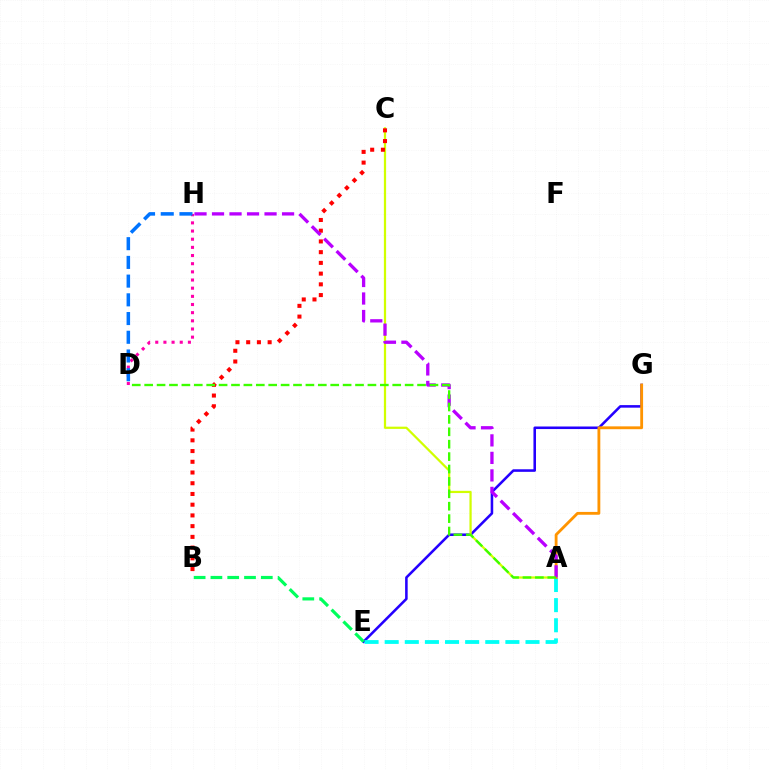{('E', 'G'): [{'color': '#2500ff', 'line_style': 'solid', 'thickness': 1.84}], ('A', 'C'): [{'color': '#d1ff00', 'line_style': 'solid', 'thickness': 1.61}], ('B', 'C'): [{'color': '#ff0000', 'line_style': 'dotted', 'thickness': 2.91}], ('A', 'E'): [{'color': '#00fff6', 'line_style': 'dashed', 'thickness': 2.73}], ('A', 'G'): [{'color': '#ff9400', 'line_style': 'solid', 'thickness': 2.04}], ('D', 'H'): [{'color': '#ff00ac', 'line_style': 'dotted', 'thickness': 2.22}, {'color': '#0074ff', 'line_style': 'dashed', 'thickness': 2.54}], ('B', 'E'): [{'color': '#00ff5c', 'line_style': 'dashed', 'thickness': 2.28}], ('A', 'H'): [{'color': '#b900ff', 'line_style': 'dashed', 'thickness': 2.38}], ('A', 'D'): [{'color': '#3dff00', 'line_style': 'dashed', 'thickness': 1.68}]}